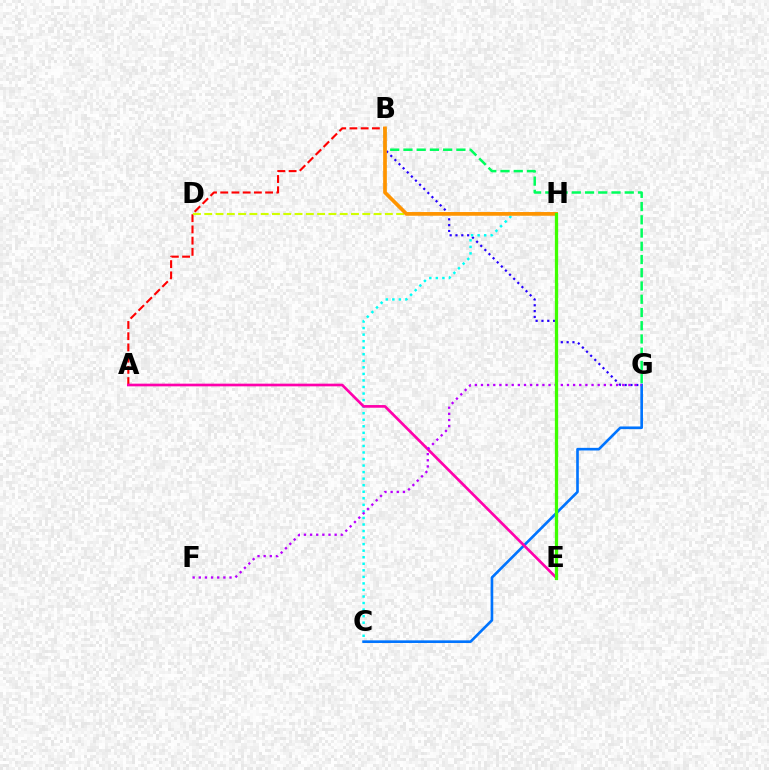{('A', 'B'): [{'color': '#ff0000', 'line_style': 'dashed', 'thickness': 1.52}], ('D', 'H'): [{'color': '#d1ff00', 'line_style': 'dashed', 'thickness': 1.53}], ('B', 'G'): [{'color': '#2500ff', 'line_style': 'dotted', 'thickness': 1.58}, {'color': '#00ff5c', 'line_style': 'dashed', 'thickness': 1.8}], ('C', 'H'): [{'color': '#00fff6', 'line_style': 'dotted', 'thickness': 1.78}], ('C', 'G'): [{'color': '#0074ff', 'line_style': 'solid', 'thickness': 1.9}], ('A', 'E'): [{'color': '#ff00ac', 'line_style': 'solid', 'thickness': 1.93}], ('F', 'G'): [{'color': '#b900ff', 'line_style': 'dotted', 'thickness': 1.67}], ('B', 'H'): [{'color': '#ff9400', 'line_style': 'solid', 'thickness': 2.67}], ('E', 'H'): [{'color': '#3dff00', 'line_style': 'solid', 'thickness': 2.35}]}